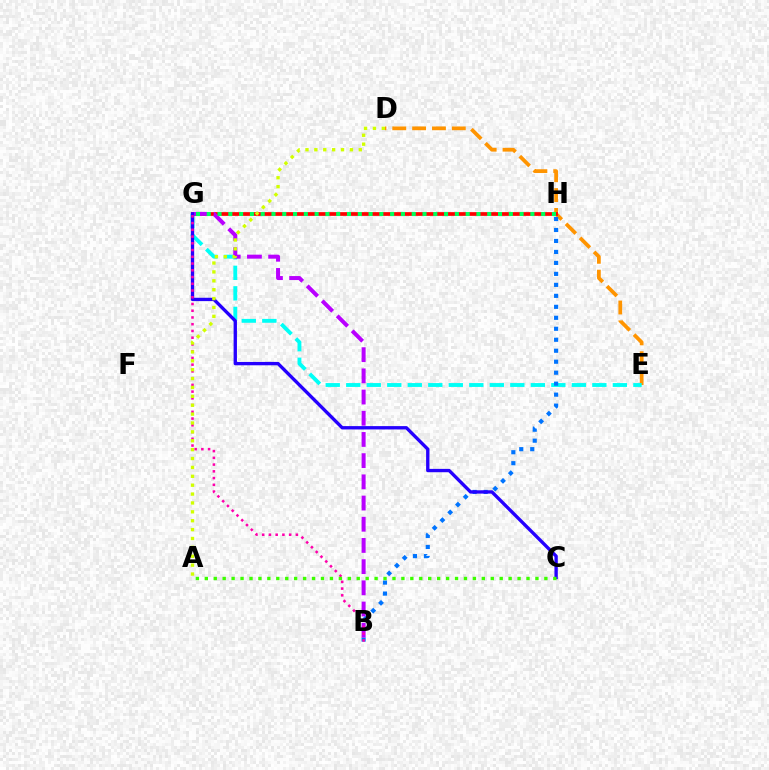{('D', 'E'): [{'color': '#ff9400', 'line_style': 'dashed', 'thickness': 2.7}], ('G', 'H'): [{'color': '#ff0000', 'line_style': 'solid', 'thickness': 2.68}, {'color': '#00ff5c', 'line_style': 'dotted', 'thickness': 2.93}], ('E', 'G'): [{'color': '#00fff6', 'line_style': 'dashed', 'thickness': 2.79}], ('B', 'H'): [{'color': '#0074ff', 'line_style': 'dotted', 'thickness': 2.98}], ('B', 'G'): [{'color': '#b900ff', 'line_style': 'dashed', 'thickness': 2.88}, {'color': '#ff00ac', 'line_style': 'dotted', 'thickness': 1.83}], ('C', 'G'): [{'color': '#2500ff', 'line_style': 'solid', 'thickness': 2.41}], ('A', 'D'): [{'color': '#d1ff00', 'line_style': 'dotted', 'thickness': 2.41}], ('A', 'C'): [{'color': '#3dff00', 'line_style': 'dotted', 'thickness': 2.43}]}